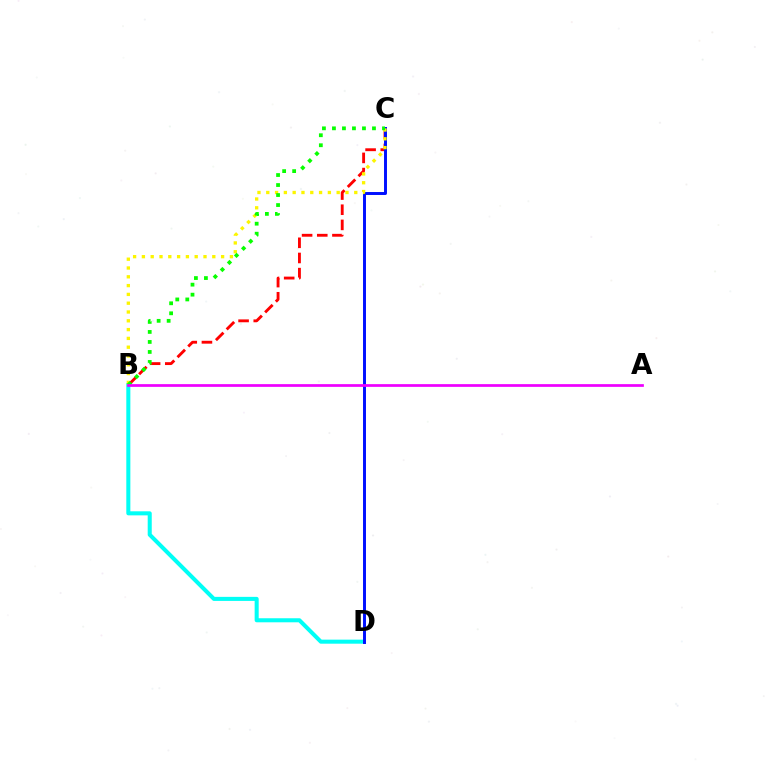{('B', 'C'): [{'color': '#ff0000', 'line_style': 'dashed', 'thickness': 2.06}, {'color': '#fcf500', 'line_style': 'dotted', 'thickness': 2.39}, {'color': '#08ff00', 'line_style': 'dotted', 'thickness': 2.72}], ('B', 'D'): [{'color': '#00fff6', 'line_style': 'solid', 'thickness': 2.91}], ('C', 'D'): [{'color': '#0010ff', 'line_style': 'solid', 'thickness': 2.13}], ('A', 'B'): [{'color': '#ee00ff', 'line_style': 'solid', 'thickness': 1.96}]}